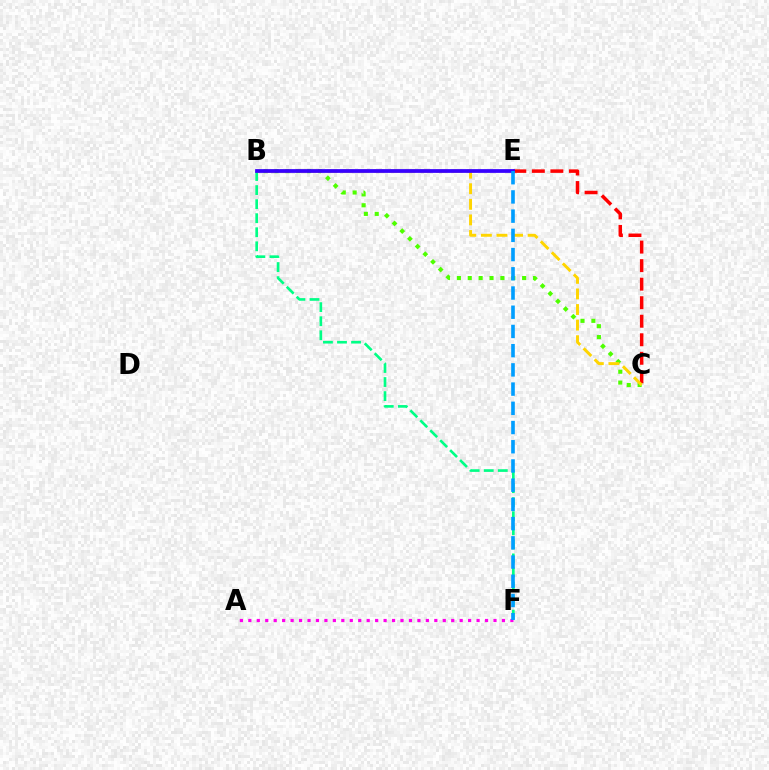{('B', 'F'): [{'color': '#00ff86', 'line_style': 'dashed', 'thickness': 1.91}], ('C', 'E'): [{'color': '#ff0000', 'line_style': 'dashed', 'thickness': 2.52}], ('A', 'F'): [{'color': '#ff00ed', 'line_style': 'dotted', 'thickness': 2.3}], ('B', 'C'): [{'color': '#4fff00', 'line_style': 'dotted', 'thickness': 2.95}, {'color': '#ffd500', 'line_style': 'dashed', 'thickness': 2.12}], ('B', 'E'): [{'color': '#3700ff', 'line_style': 'solid', 'thickness': 2.7}], ('E', 'F'): [{'color': '#009eff', 'line_style': 'dashed', 'thickness': 2.61}]}